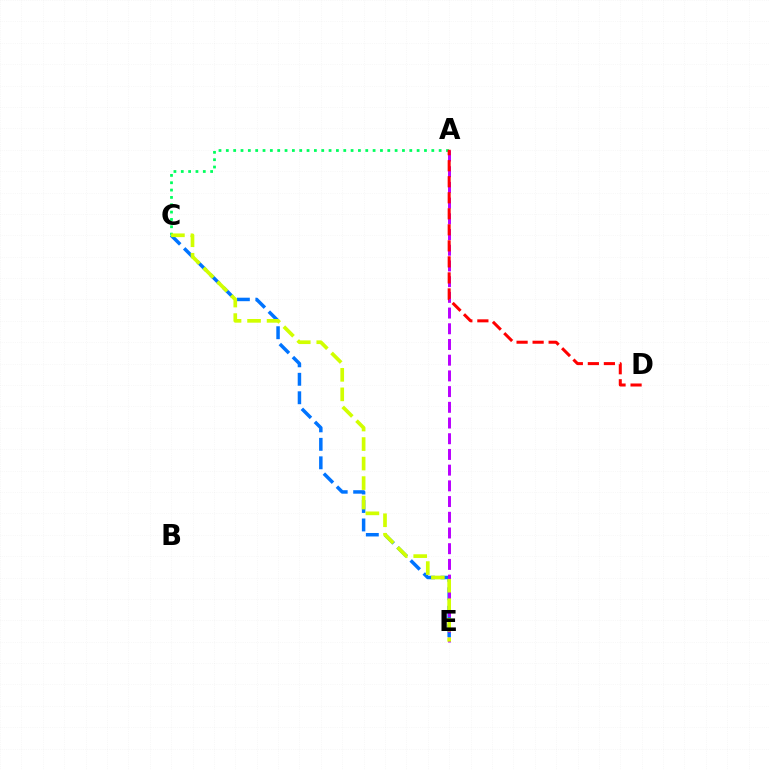{('A', 'C'): [{'color': '#00ff5c', 'line_style': 'dotted', 'thickness': 1.99}], ('C', 'E'): [{'color': '#0074ff', 'line_style': 'dashed', 'thickness': 2.51}, {'color': '#d1ff00', 'line_style': 'dashed', 'thickness': 2.65}], ('A', 'E'): [{'color': '#b900ff', 'line_style': 'dashed', 'thickness': 2.13}], ('A', 'D'): [{'color': '#ff0000', 'line_style': 'dashed', 'thickness': 2.18}]}